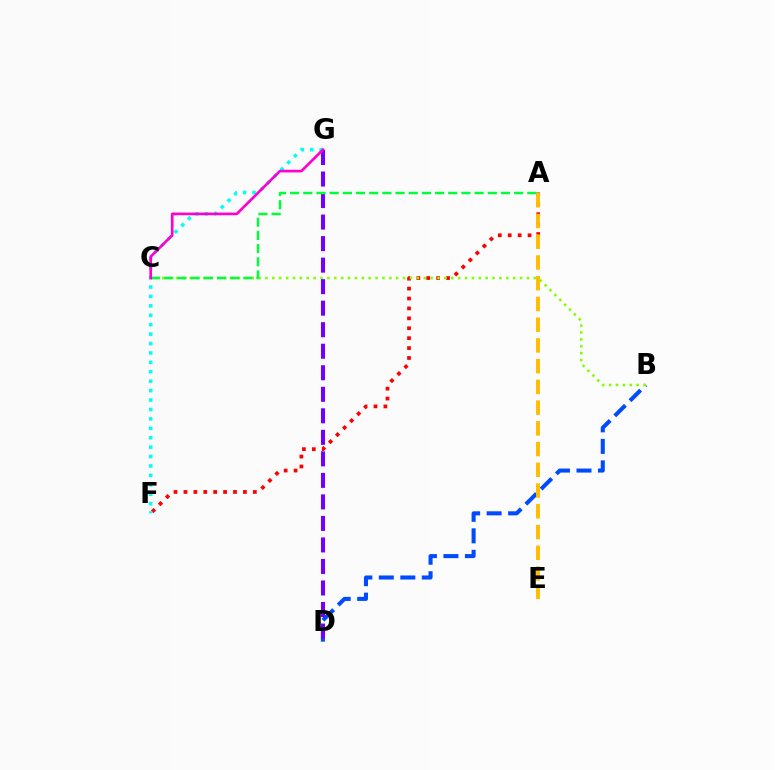{('B', 'D'): [{'color': '#004bff', 'line_style': 'dashed', 'thickness': 2.92}], ('A', 'F'): [{'color': '#ff0000', 'line_style': 'dotted', 'thickness': 2.69}], ('B', 'C'): [{'color': '#84ff00', 'line_style': 'dotted', 'thickness': 1.87}], ('D', 'G'): [{'color': '#7200ff', 'line_style': 'dashed', 'thickness': 2.92}], ('F', 'G'): [{'color': '#00fff6', 'line_style': 'dotted', 'thickness': 2.56}], ('A', 'E'): [{'color': '#ffbd00', 'line_style': 'dashed', 'thickness': 2.82}], ('A', 'C'): [{'color': '#00ff39', 'line_style': 'dashed', 'thickness': 1.79}], ('C', 'G'): [{'color': '#ff00cf', 'line_style': 'solid', 'thickness': 1.92}]}